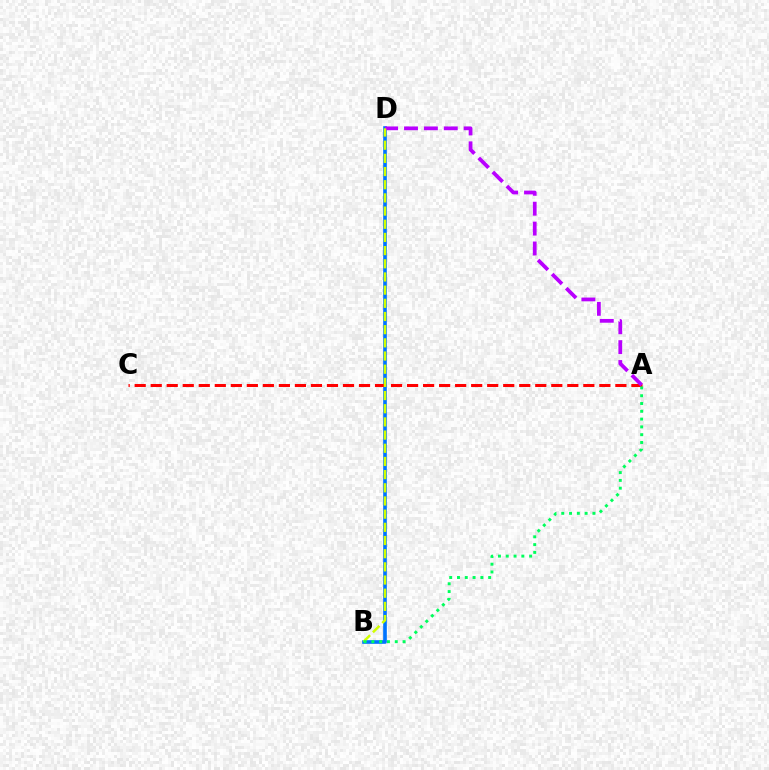{('B', 'D'): [{'color': '#0074ff', 'line_style': 'solid', 'thickness': 2.61}, {'color': '#d1ff00', 'line_style': 'dashed', 'thickness': 1.79}], ('A', 'C'): [{'color': '#ff0000', 'line_style': 'dashed', 'thickness': 2.18}], ('A', 'D'): [{'color': '#b900ff', 'line_style': 'dashed', 'thickness': 2.7}], ('A', 'B'): [{'color': '#00ff5c', 'line_style': 'dotted', 'thickness': 2.12}]}